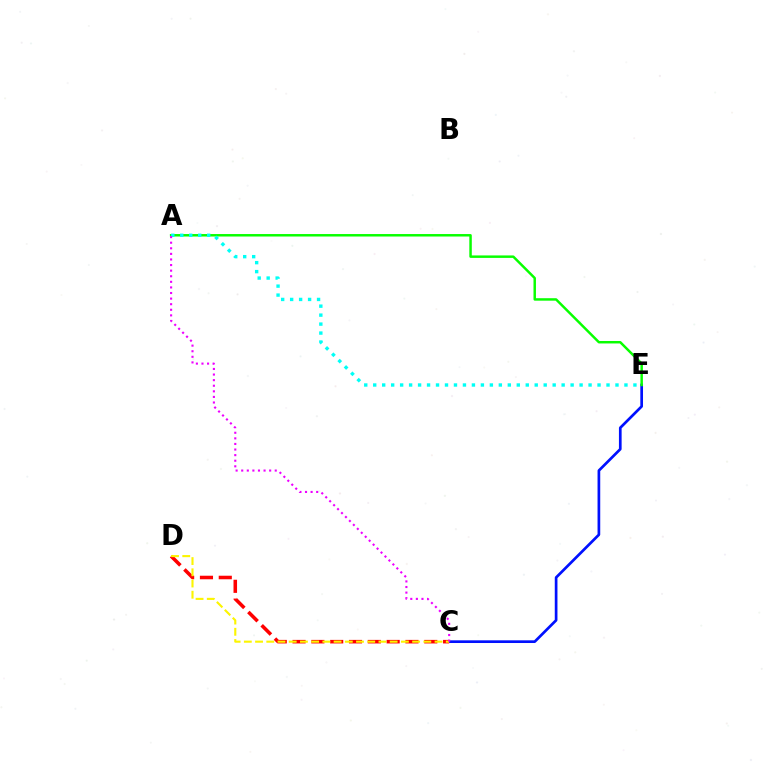{('C', 'E'): [{'color': '#0010ff', 'line_style': 'solid', 'thickness': 1.94}], ('C', 'D'): [{'color': '#ff0000', 'line_style': 'dashed', 'thickness': 2.56}, {'color': '#fcf500', 'line_style': 'dashed', 'thickness': 1.52}], ('A', 'E'): [{'color': '#08ff00', 'line_style': 'solid', 'thickness': 1.78}, {'color': '#00fff6', 'line_style': 'dotted', 'thickness': 2.44}], ('A', 'C'): [{'color': '#ee00ff', 'line_style': 'dotted', 'thickness': 1.52}]}